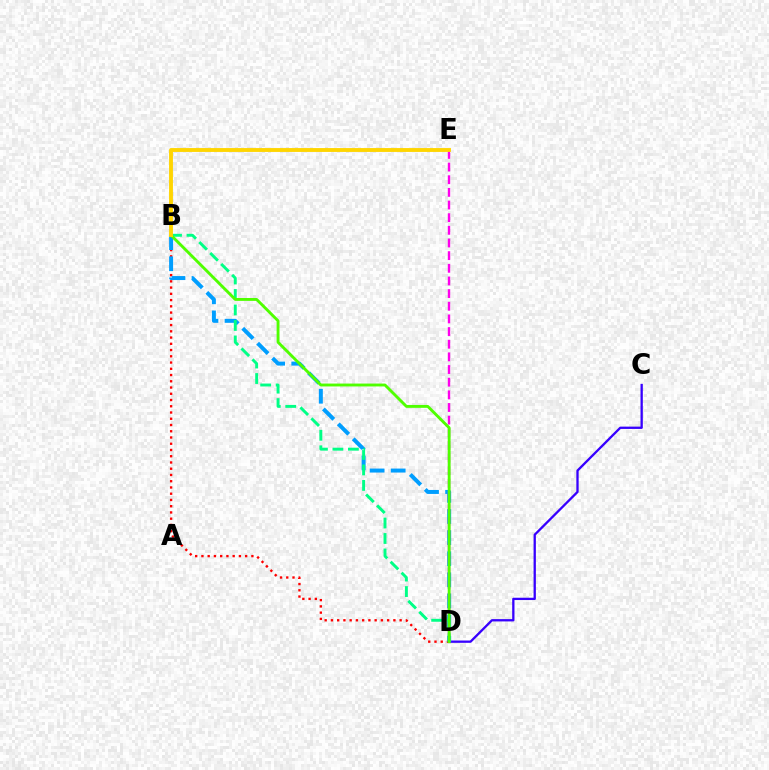{('B', 'D'): [{'color': '#ff0000', 'line_style': 'dotted', 'thickness': 1.7}, {'color': '#009eff', 'line_style': 'dashed', 'thickness': 2.87}, {'color': '#00ff86', 'line_style': 'dashed', 'thickness': 2.1}, {'color': '#4fff00', 'line_style': 'solid', 'thickness': 2.07}], ('C', 'D'): [{'color': '#3700ff', 'line_style': 'solid', 'thickness': 1.66}], ('D', 'E'): [{'color': '#ff00ed', 'line_style': 'dashed', 'thickness': 1.72}], ('B', 'E'): [{'color': '#ffd500', 'line_style': 'solid', 'thickness': 2.79}]}